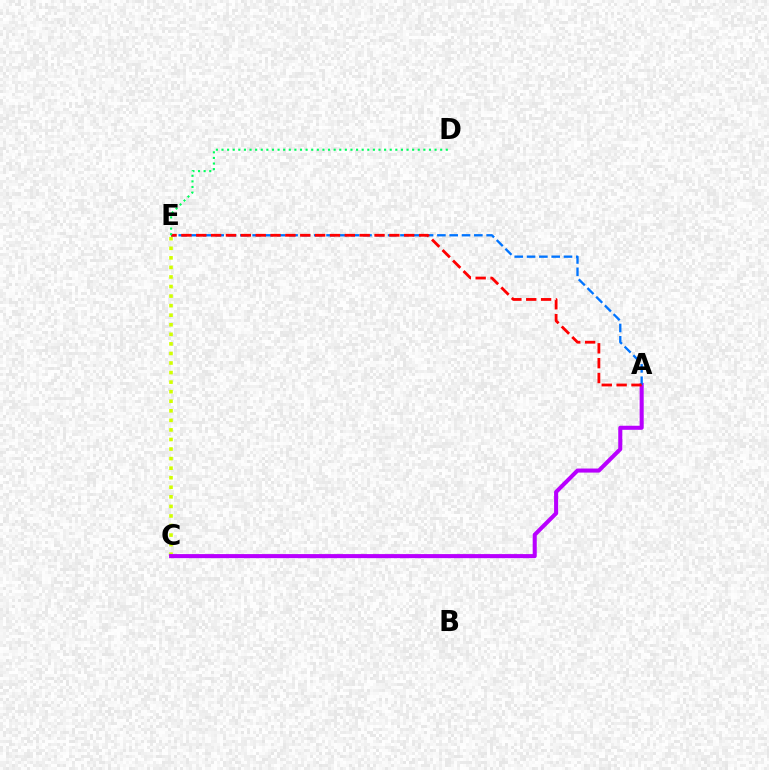{('C', 'E'): [{'color': '#d1ff00', 'line_style': 'dotted', 'thickness': 2.6}], ('A', 'C'): [{'color': '#b900ff', 'line_style': 'solid', 'thickness': 2.92}], ('A', 'E'): [{'color': '#0074ff', 'line_style': 'dashed', 'thickness': 1.67}, {'color': '#ff0000', 'line_style': 'dashed', 'thickness': 2.02}], ('D', 'E'): [{'color': '#00ff5c', 'line_style': 'dotted', 'thickness': 1.52}]}